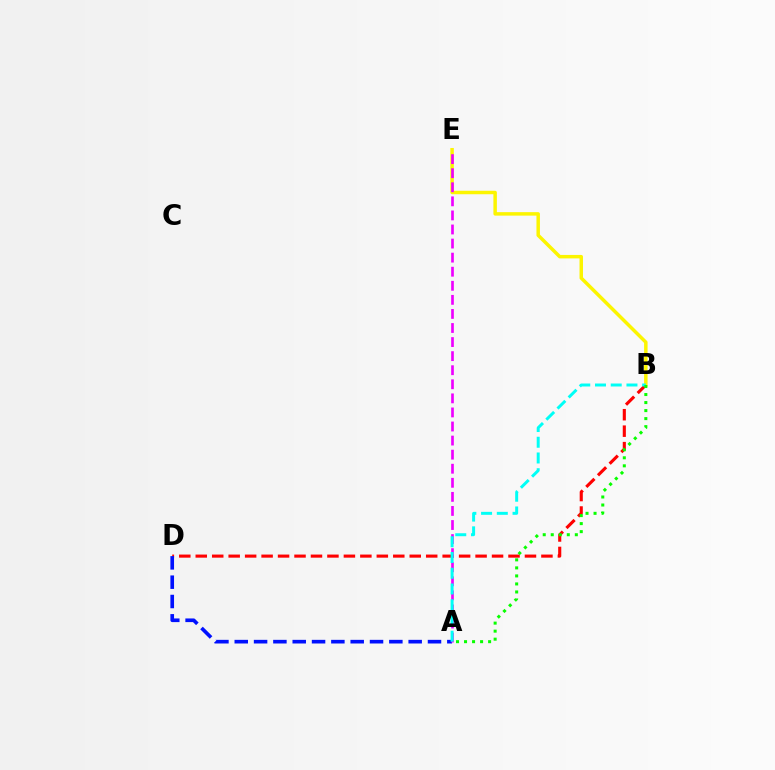{('B', 'D'): [{'color': '#ff0000', 'line_style': 'dashed', 'thickness': 2.24}], ('A', 'D'): [{'color': '#0010ff', 'line_style': 'dashed', 'thickness': 2.63}], ('B', 'E'): [{'color': '#fcf500', 'line_style': 'solid', 'thickness': 2.5}], ('A', 'E'): [{'color': '#ee00ff', 'line_style': 'dashed', 'thickness': 1.91}], ('A', 'B'): [{'color': '#00fff6', 'line_style': 'dashed', 'thickness': 2.14}, {'color': '#08ff00', 'line_style': 'dotted', 'thickness': 2.18}]}